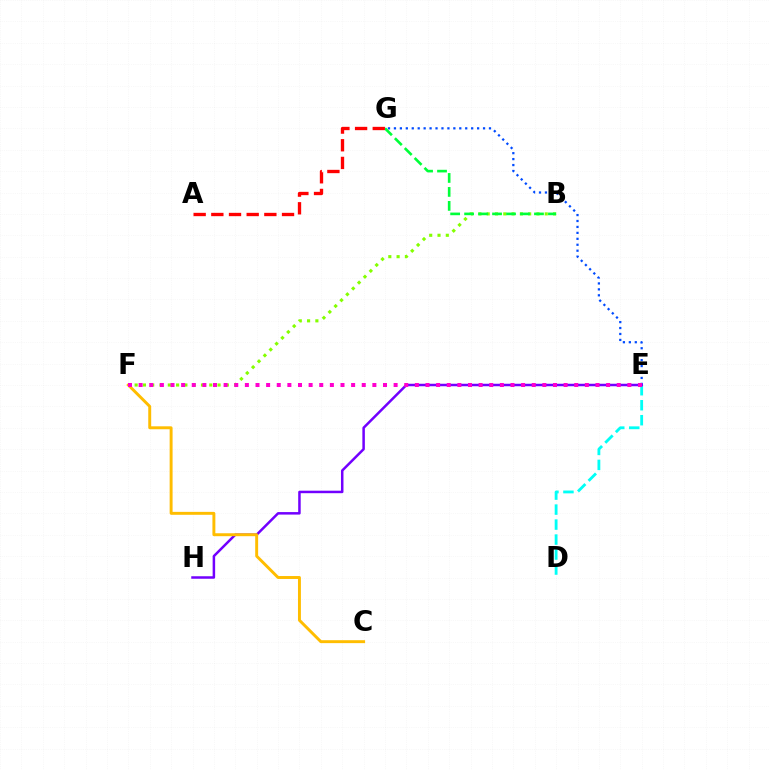{('D', 'E'): [{'color': '#00fff6', 'line_style': 'dashed', 'thickness': 2.04}], ('E', 'G'): [{'color': '#004bff', 'line_style': 'dotted', 'thickness': 1.61}], ('E', 'H'): [{'color': '#7200ff', 'line_style': 'solid', 'thickness': 1.8}], ('C', 'F'): [{'color': '#ffbd00', 'line_style': 'solid', 'thickness': 2.11}], ('B', 'F'): [{'color': '#84ff00', 'line_style': 'dotted', 'thickness': 2.25}], ('B', 'G'): [{'color': '#00ff39', 'line_style': 'dashed', 'thickness': 1.9}], ('A', 'G'): [{'color': '#ff0000', 'line_style': 'dashed', 'thickness': 2.4}], ('E', 'F'): [{'color': '#ff00cf', 'line_style': 'dotted', 'thickness': 2.89}]}